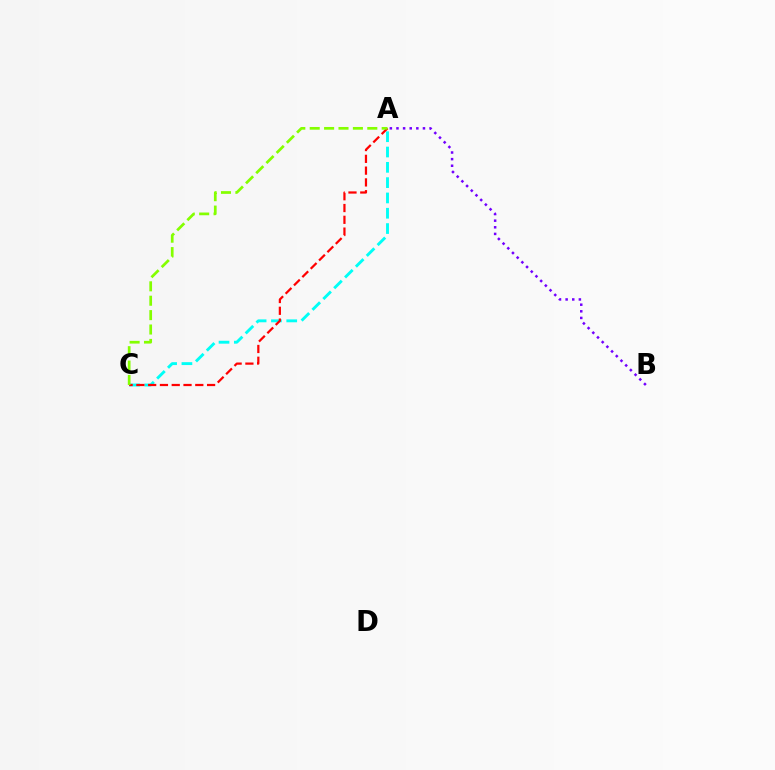{('A', 'C'): [{'color': '#00fff6', 'line_style': 'dashed', 'thickness': 2.08}, {'color': '#ff0000', 'line_style': 'dashed', 'thickness': 1.6}, {'color': '#84ff00', 'line_style': 'dashed', 'thickness': 1.96}], ('A', 'B'): [{'color': '#7200ff', 'line_style': 'dotted', 'thickness': 1.8}]}